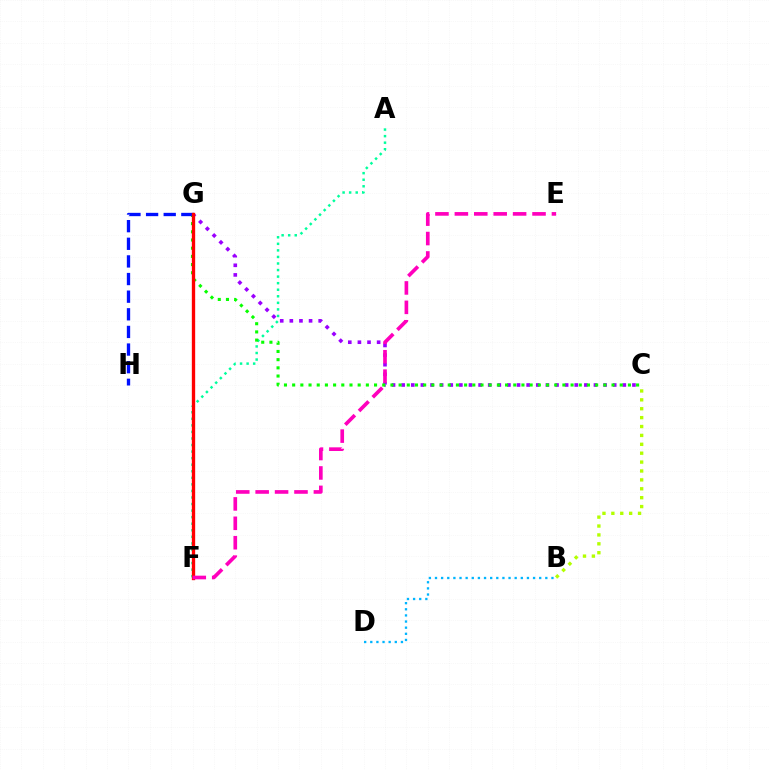{('A', 'F'): [{'color': '#00ff9d', 'line_style': 'dotted', 'thickness': 1.78}], ('F', 'G'): [{'color': '#ffa500', 'line_style': 'solid', 'thickness': 1.91}, {'color': '#ff0000', 'line_style': 'solid', 'thickness': 2.4}], ('B', 'D'): [{'color': '#00b5ff', 'line_style': 'dotted', 'thickness': 1.67}], ('C', 'G'): [{'color': '#9b00ff', 'line_style': 'dotted', 'thickness': 2.61}, {'color': '#08ff00', 'line_style': 'dotted', 'thickness': 2.22}], ('G', 'H'): [{'color': '#0010ff', 'line_style': 'dashed', 'thickness': 2.39}], ('B', 'C'): [{'color': '#b3ff00', 'line_style': 'dotted', 'thickness': 2.42}], ('E', 'F'): [{'color': '#ff00bd', 'line_style': 'dashed', 'thickness': 2.64}]}